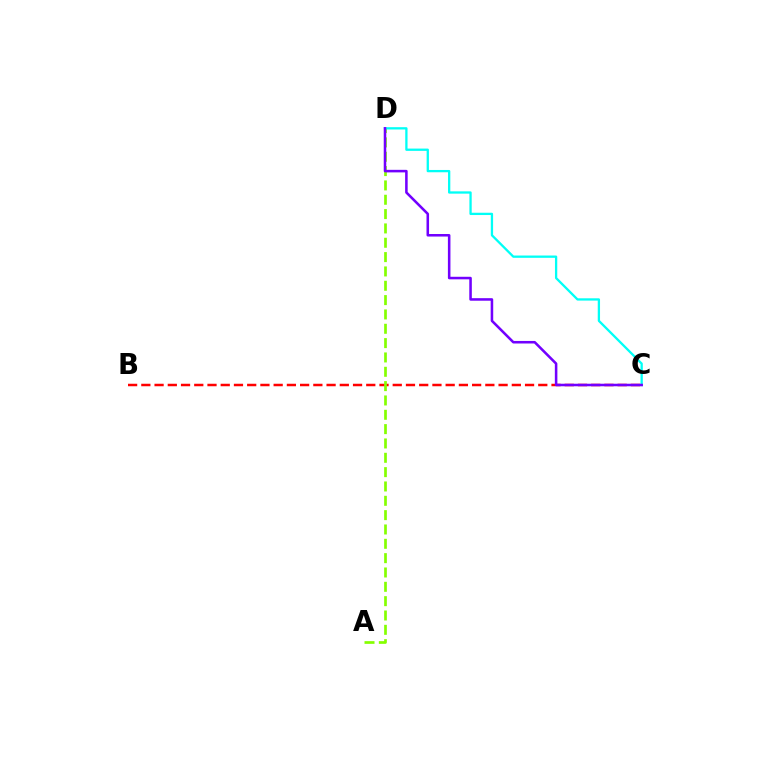{('B', 'C'): [{'color': '#ff0000', 'line_style': 'dashed', 'thickness': 1.8}], ('A', 'D'): [{'color': '#84ff00', 'line_style': 'dashed', 'thickness': 1.95}], ('C', 'D'): [{'color': '#00fff6', 'line_style': 'solid', 'thickness': 1.65}, {'color': '#7200ff', 'line_style': 'solid', 'thickness': 1.83}]}